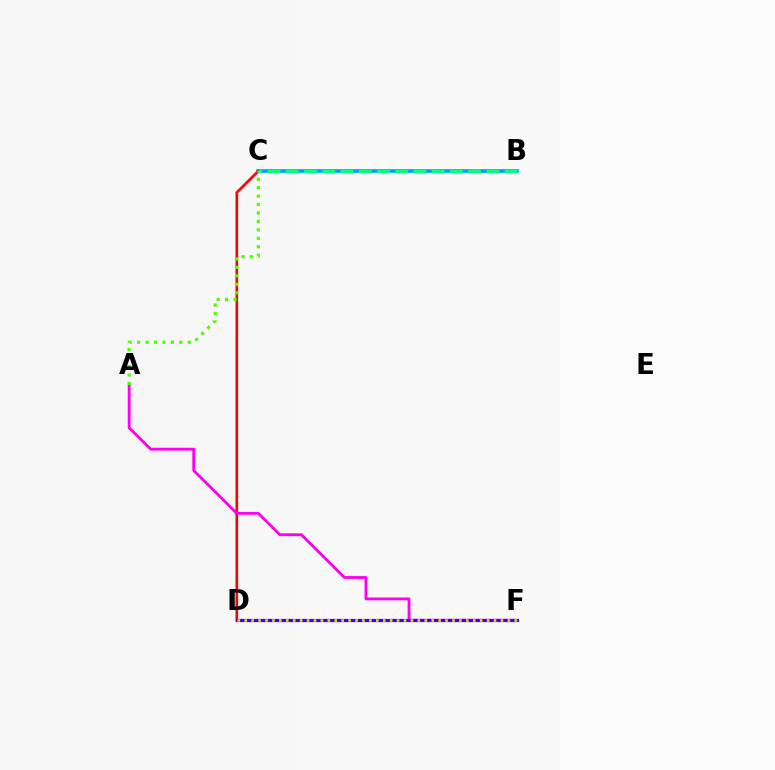{('B', 'C'): [{'color': '#009eff', 'line_style': 'solid', 'thickness': 2.61}, {'color': '#00ff86', 'line_style': 'dashed', 'thickness': 2.48}], ('C', 'D'): [{'color': '#ff0000', 'line_style': 'solid', 'thickness': 1.9}], ('A', 'F'): [{'color': '#ff00ed', 'line_style': 'solid', 'thickness': 2.04}], ('D', 'F'): [{'color': '#3700ff', 'line_style': 'solid', 'thickness': 2.29}, {'color': '#ffd500', 'line_style': 'dotted', 'thickness': 1.88}], ('A', 'C'): [{'color': '#4fff00', 'line_style': 'dotted', 'thickness': 2.29}]}